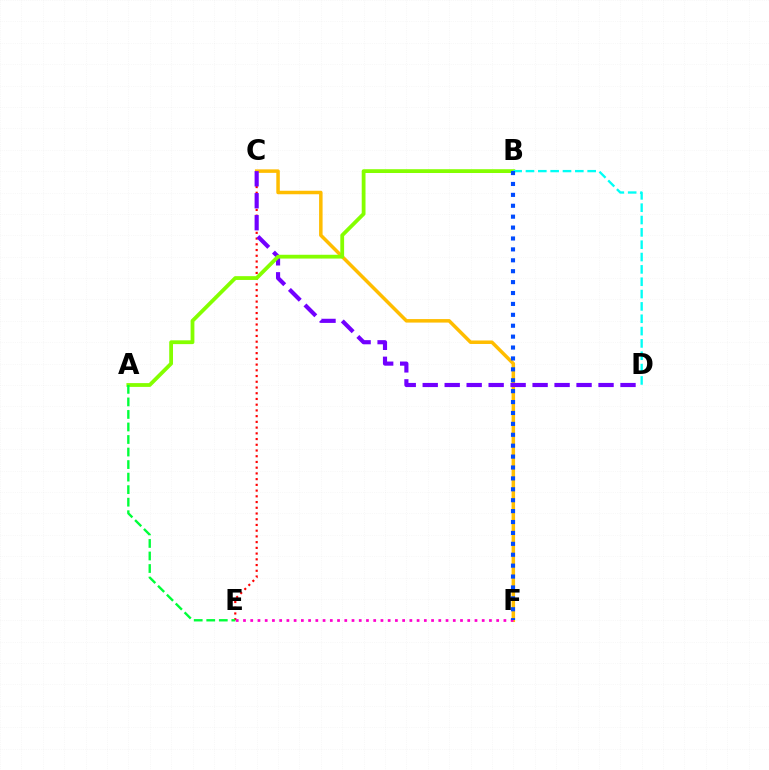{('C', 'E'): [{'color': '#ff0000', 'line_style': 'dotted', 'thickness': 1.56}], ('C', 'F'): [{'color': '#ffbd00', 'line_style': 'solid', 'thickness': 2.52}], ('C', 'D'): [{'color': '#7200ff', 'line_style': 'dashed', 'thickness': 2.99}], ('E', 'F'): [{'color': '#ff00cf', 'line_style': 'dotted', 'thickness': 1.97}], ('A', 'B'): [{'color': '#84ff00', 'line_style': 'solid', 'thickness': 2.73}], ('A', 'E'): [{'color': '#00ff39', 'line_style': 'dashed', 'thickness': 1.7}], ('B', 'D'): [{'color': '#00fff6', 'line_style': 'dashed', 'thickness': 1.68}], ('B', 'F'): [{'color': '#004bff', 'line_style': 'dotted', 'thickness': 2.96}]}